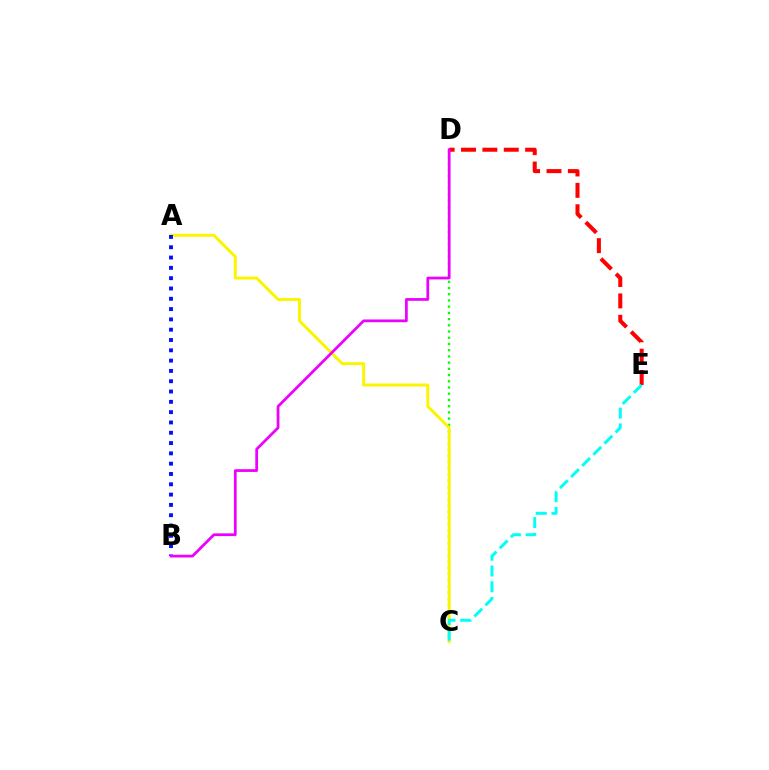{('C', 'D'): [{'color': '#08ff00', 'line_style': 'dotted', 'thickness': 1.69}], ('A', 'C'): [{'color': '#fcf500', 'line_style': 'solid', 'thickness': 2.13}], ('D', 'E'): [{'color': '#ff0000', 'line_style': 'dashed', 'thickness': 2.9}], ('A', 'B'): [{'color': '#0010ff', 'line_style': 'dotted', 'thickness': 2.8}], ('C', 'E'): [{'color': '#00fff6', 'line_style': 'dashed', 'thickness': 2.14}], ('B', 'D'): [{'color': '#ee00ff', 'line_style': 'solid', 'thickness': 1.98}]}